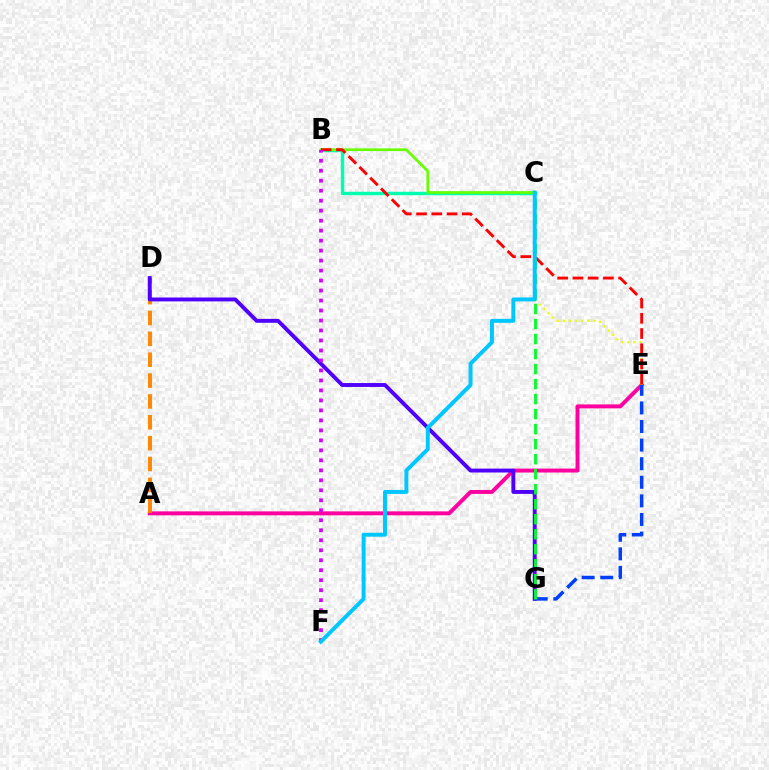{('B', 'C'): [{'color': '#00ffaf', 'line_style': 'solid', 'thickness': 2.46}, {'color': '#66ff00', 'line_style': 'solid', 'thickness': 1.95}], ('A', 'E'): [{'color': '#ff00a0', 'line_style': 'solid', 'thickness': 2.83}], ('C', 'E'): [{'color': '#eeff00', 'line_style': 'dotted', 'thickness': 1.66}], ('A', 'D'): [{'color': '#ff8800', 'line_style': 'dashed', 'thickness': 2.83}], ('B', 'E'): [{'color': '#ff0000', 'line_style': 'dashed', 'thickness': 2.07}], ('D', 'G'): [{'color': '#4f00ff', 'line_style': 'solid', 'thickness': 2.81}], ('E', 'G'): [{'color': '#003fff', 'line_style': 'dashed', 'thickness': 2.53}], ('B', 'F'): [{'color': '#d600ff', 'line_style': 'dotted', 'thickness': 2.71}], ('C', 'G'): [{'color': '#00ff27', 'line_style': 'dashed', 'thickness': 2.04}], ('C', 'F'): [{'color': '#00c7ff', 'line_style': 'solid', 'thickness': 2.85}]}